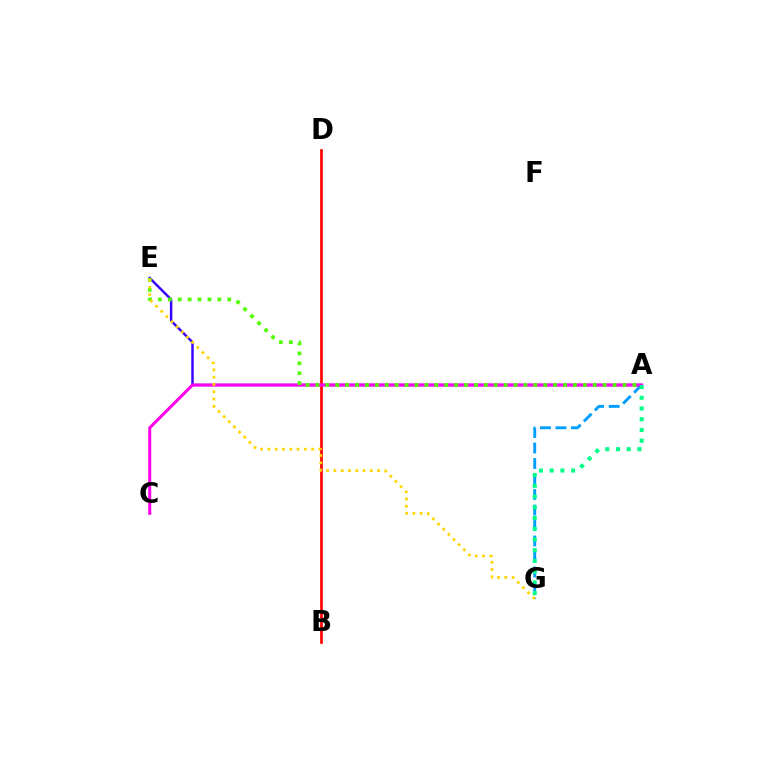{('A', 'G'): [{'color': '#009eff', 'line_style': 'dashed', 'thickness': 2.11}, {'color': '#00ff86', 'line_style': 'dotted', 'thickness': 2.92}], ('A', 'E'): [{'color': '#3700ff', 'line_style': 'solid', 'thickness': 1.76}, {'color': '#4fff00', 'line_style': 'dotted', 'thickness': 2.69}], ('B', 'D'): [{'color': '#ff0000', 'line_style': 'solid', 'thickness': 1.94}], ('A', 'C'): [{'color': '#ff00ed', 'line_style': 'solid', 'thickness': 2.17}], ('E', 'G'): [{'color': '#ffd500', 'line_style': 'dotted', 'thickness': 1.98}]}